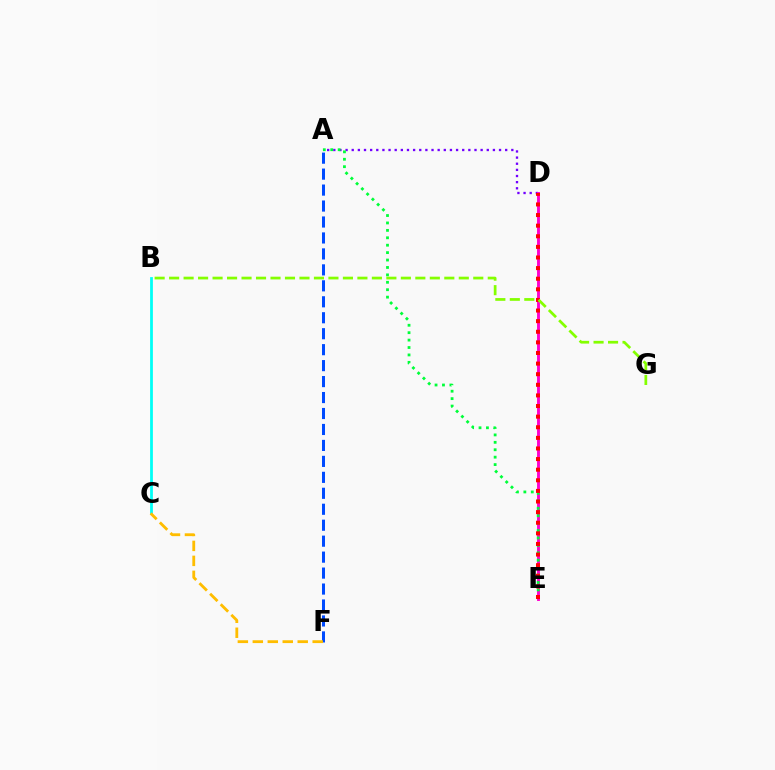{('A', 'D'): [{'color': '#7200ff', 'line_style': 'dotted', 'thickness': 1.67}], ('B', 'C'): [{'color': '#00fff6', 'line_style': 'solid', 'thickness': 2.0}], ('A', 'F'): [{'color': '#004bff', 'line_style': 'dashed', 'thickness': 2.17}], ('D', 'E'): [{'color': '#ff00cf', 'line_style': 'solid', 'thickness': 2.09}, {'color': '#ff0000', 'line_style': 'dotted', 'thickness': 2.88}], ('A', 'E'): [{'color': '#00ff39', 'line_style': 'dotted', 'thickness': 2.02}], ('C', 'F'): [{'color': '#ffbd00', 'line_style': 'dashed', 'thickness': 2.03}], ('B', 'G'): [{'color': '#84ff00', 'line_style': 'dashed', 'thickness': 1.97}]}